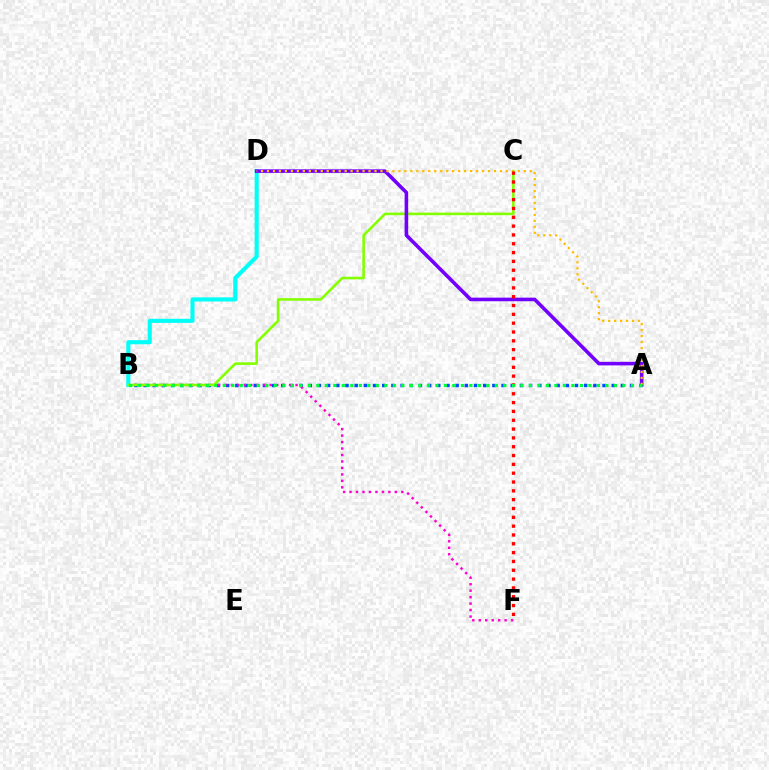{('A', 'B'): [{'color': '#004bff', 'line_style': 'dotted', 'thickness': 2.49}, {'color': '#00ff39', 'line_style': 'dotted', 'thickness': 2.31}], ('B', 'F'): [{'color': '#ff00cf', 'line_style': 'dotted', 'thickness': 1.76}], ('B', 'D'): [{'color': '#00fff6', 'line_style': 'solid', 'thickness': 2.96}], ('B', 'C'): [{'color': '#84ff00', 'line_style': 'solid', 'thickness': 1.86}], ('A', 'D'): [{'color': '#7200ff', 'line_style': 'solid', 'thickness': 2.58}, {'color': '#ffbd00', 'line_style': 'dotted', 'thickness': 1.62}], ('C', 'F'): [{'color': '#ff0000', 'line_style': 'dotted', 'thickness': 2.4}]}